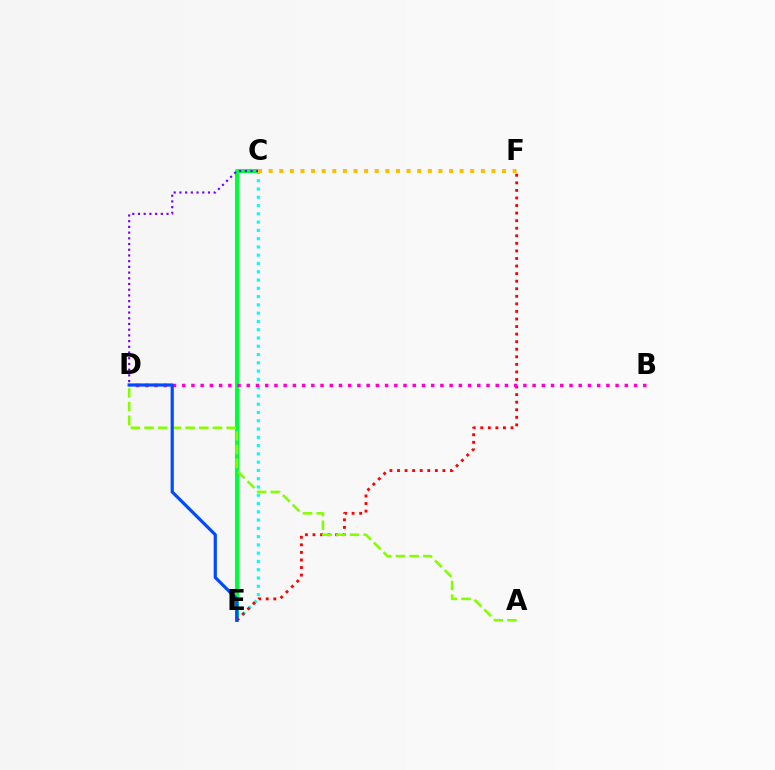{('C', 'E'): [{'color': '#00ff39', 'line_style': 'solid', 'thickness': 2.92}, {'color': '#00fff6', 'line_style': 'dotted', 'thickness': 2.25}], ('C', 'D'): [{'color': '#7200ff', 'line_style': 'dotted', 'thickness': 1.55}], ('E', 'F'): [{'color': '#ff0000', 'line_style': 'dotted', 'thickness': 2.06}], ('C', 'F'): [{'color': '#ffbd00', 'line_style': 'dotted', 'thickness': 2.88}], ('A', 'D'): [{'color': '#84ff00', 'line_style': 'dashed', 'thickness': 1.86}], ('B', 'D'): [{'color': '#ff00cf', 'line_style': 'dotted', 'thickness': 2.51}], ('D', 'E'): [{'color': '#004bff', 'line_style': 'solid', 'thickness': 2.3}]}